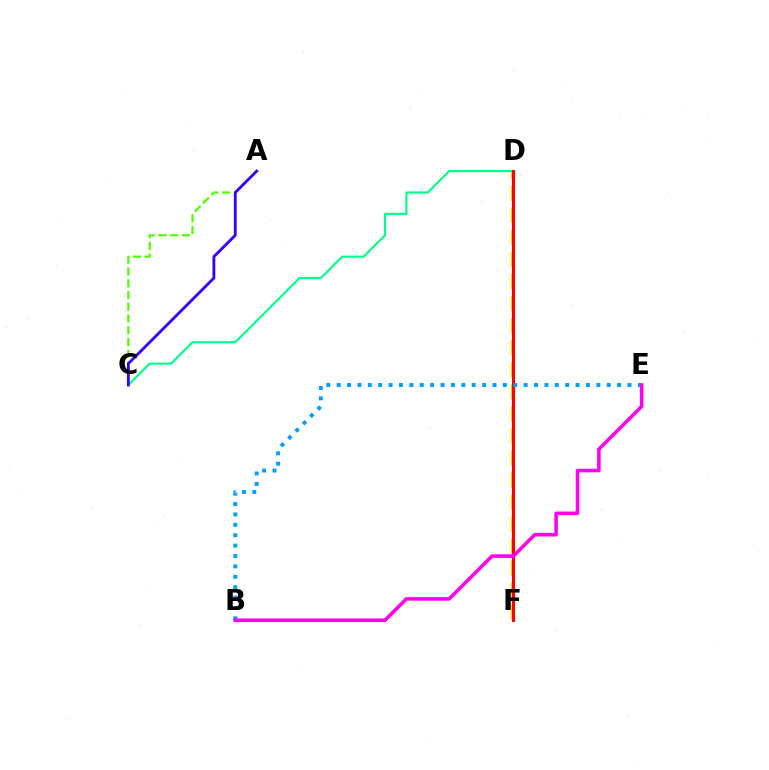{('A', 'C'): [{'color': '#4fff00', 'line_style': 'dashed', 'thickness': 1.6}, {'color': '#3700ff', 'line_style': 'solid', 'thickness': 2.04}], ('D', 'F'): [{'color': '#ffd500', 'line_style': 'dashed', 'thickness': 3.0}, {'color': '#ff0000', 'line_style': 'solid', 'thickness': 2.22}], ('C', 'D'): [{'color': '#00ff86', 'line_style': 'solid', 'thickness': 1.54}], ('B', 'E'): [{'color': '#009eff', 'line_style': 'dotted', 'thickness': 2.82}, {'color': '#ff00ed', 'line_style': 'solid', 'thickness': 2.56}]}